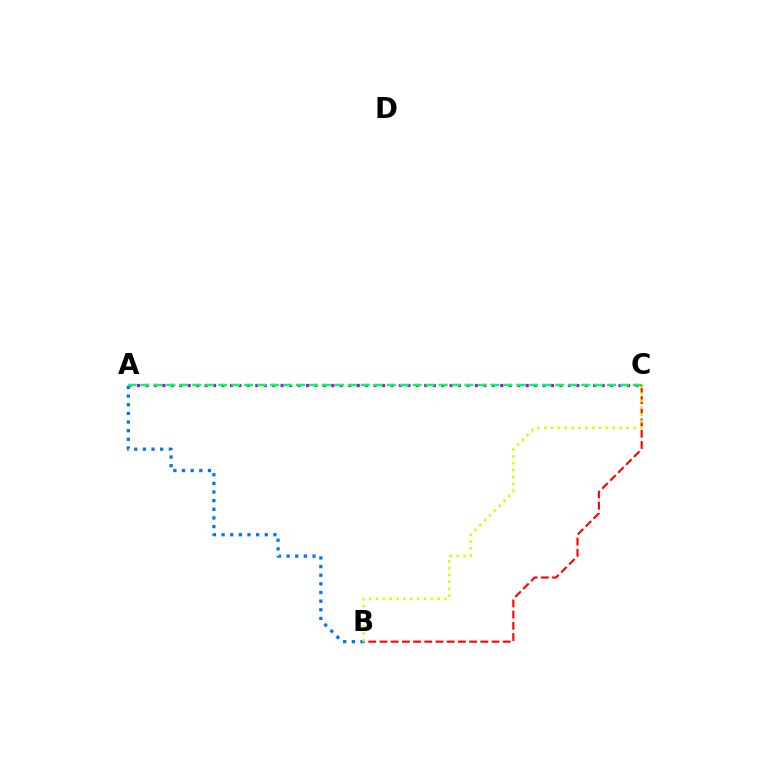{('A', 'C'): [{'color': '#b900ff', 'line_style': 'dotted', 'thickness': 2.3}, {'color': '#00ff5c', 'line_style': 'dashed', 'thickness': 1.76}], ('A', 'B'): [{'color': '#0074ff', 'line_style': 'dotted', 'thickness': 2.35}], ('B', 'C'): [{'color': '#ff0000', 'line_style': 'dashed', 'thickness': 1.52}, {'color': '#d1ff00', 'line_style': 'dotted', 'thickness': 1.86}]}